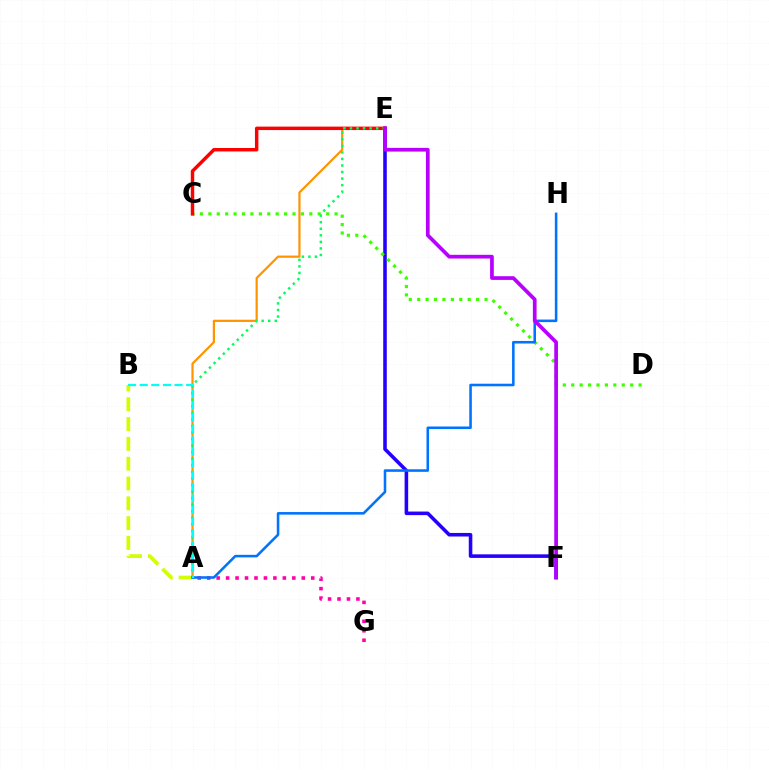{('A', 'E'): [{'color': '#ff9400', 'line_style': 'solid', 'thickness': 1.59}, {'color': '#00ff5c', 'line_style': 'dotted', 'thickness': 1.78}], ('E', 'F'): [{'color': '#2500ff', 'line_style': 'solid', 'thickness': 2.57}, {'color': '#b900ff', 'line_style': 'solid', 'thickness': 2.67}], ('A', 'B'): [{'color': '#d1ff00', 'line_style': 'dashed', 'thickness': 2.69}, {'color': '#00fff6', 'line_style': 'dashed', 'thickness': 1.58}], ('C', 'D'): [{'color': '#3dff00', 'line_style': 'dotted', 'thickness': 2.29}], ('C', 'E'): [{'color': '#ff0000', 'line_style': 'solid', 'thickness': 2.48}], ('A', 'G'): [{'color': '#ff00ac', 'line_style': 'dotted', 'thickness': 2.57}], ('A', 'H'): [{'color': '#0074ff', 'line_style': 'solid', 'thickness': 1.85}]}